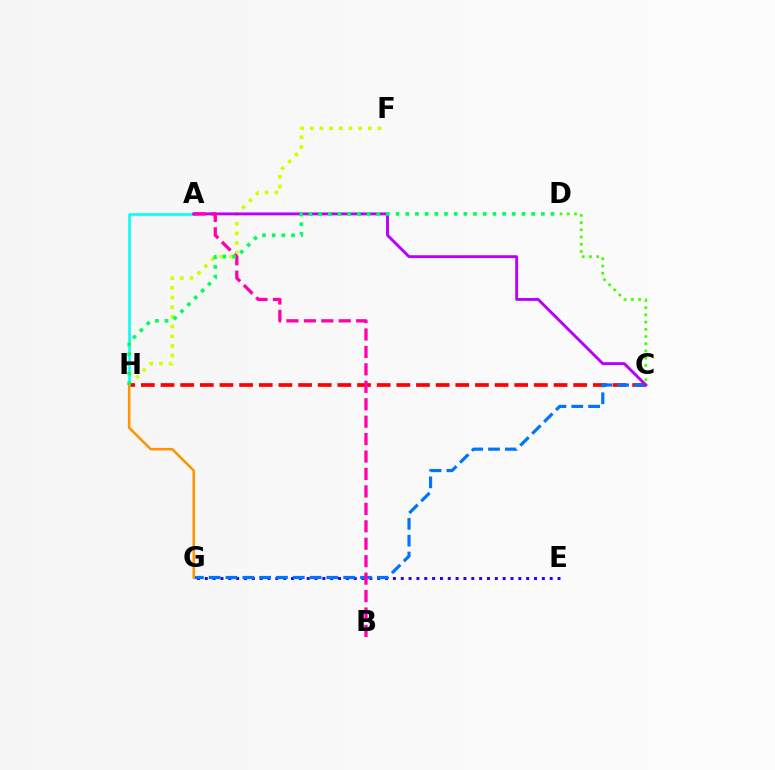{('F', 'H'): [{'color': '#d1ff00', 'line_style': 'dotted', 'thickness': 2.63}], ('C', 'H'): [{'color': '#ff0000', 'line_style': 'dashed', 'thickness': 2.67}], ('A', 'H'): [{'color': '#00fff6', 'line_style': 'solid', 'thickness': 1.85}], ('E', 'G'): [{'color': '#2500ff', 'line_style': 'dotted', 'thickness': 2.13}], ('C', 'D'): [{'color': '#3dff00', 'line_style': 'dotted', 'thickness': 1.96}], ('C', 'G'): [{'color': '#0074ff', 'line_style': 'dashed', 'thickness': 2.28}], ('A', 'C'): [{'color': '#b900ff', 'line_style': 'solid', 'thickness': 2.09}], ('G', 'H'): [{'color': '#ff9400', 'line_style': 'solid', 'thickness': 1.85}], ('A', 'B'): [{'color': '#ff00ac', 'line_style': 'dashed', 'thickness': 2.37}], ('D', 'H'): [{'color': '#00ff5c', 'line_style': 'dotted', 'thickness': 2.63}]}